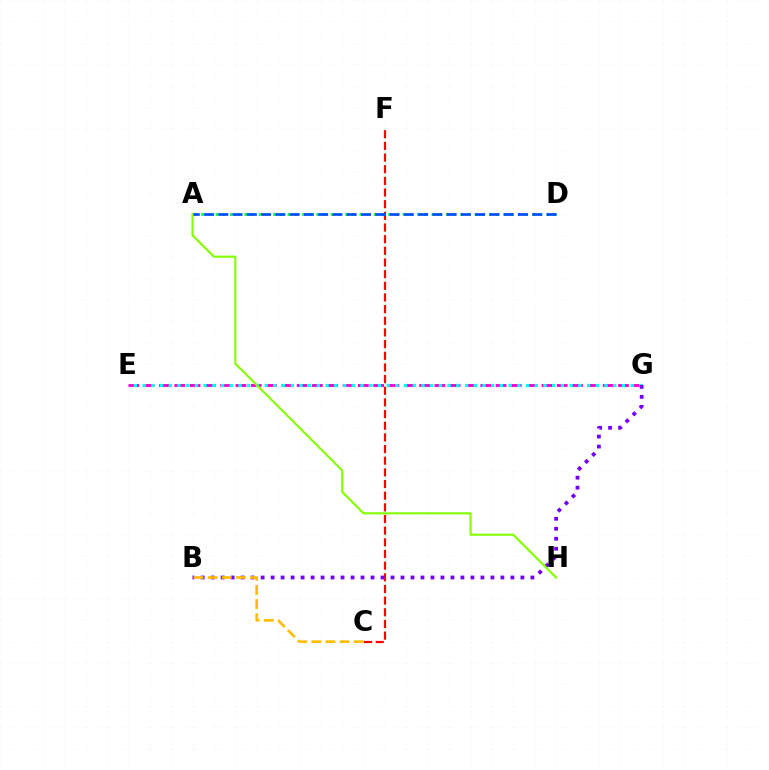{('E', 'G'): [{'color': '#ff00cf', 'line_style': 'dashed', 'thickness': 2.08}, {'color': '#00fff6', 'line_style': 'dotted', 'thickness': 2.37}], ('A', 'D'): [{'color': '#00ff39', 'line_style': 'dotted', 'thickness': 1.95}, {'color': '#004bff', 'line_style': 'dashed', 'thickness': 1.94}], ('C', 'F'): [{'color': '#ff0000', 'line_style': 'dashed', 'thickness': 1.58}], ('B', 'G'): [{'color': '#7200ff', 'line_style': 'dotted', 'thickness': 2.71}], ('B', 'C'): [{'color': '#ffbd00', 'line_style': 'dashed', 'thickness': 1.92}], ('A', 'H'): [{'color': '#84ff00', 'line_style': 'solid', 'thickness': 1.54}]}